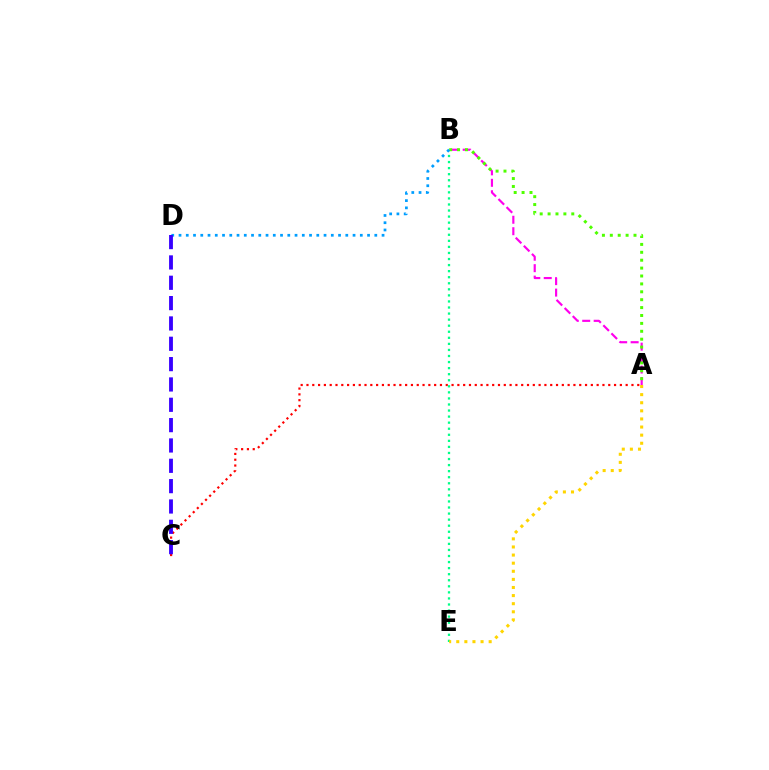{('A', 'C'): [{'color': '#ff0000', 'line_style': 'dotted', 'thickness': 1.58}], ('B', 'E'): [{'color': '#00ff86', 'line_style': 'dotted', 'thickness': 1.65}], ('A', 'B'): [{'color': '#ff00ed', 'line_style': 'dashed', 'thickness': 1.56}, {'color': '#4fff00', 'line_style': 'dotted', 'thickness': 2.15}], ('A', 'E'): [{'color': '#ffd500', 'line_style': 'dotted', 'thickness': 2.2}], ('B', 'D'): [{'color': '#009eff', 'line_style': 'dotted', 'thickness': 1.97}], ('C', 'D'): [{'color': '#3700ff', 'line_style': 'dashed', 'thickness': 2.76}]}